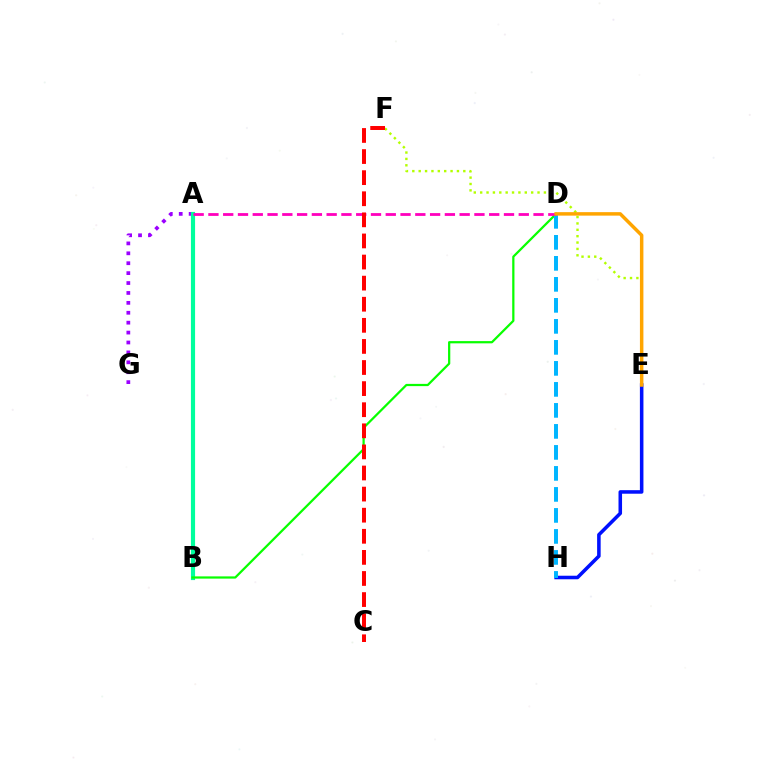{('A', 'G'): [{'color': '#9b00ff', 'line_style': 'dotted', 'thickness': 2.69}], ('A', 'B'): [{'color': '#00ff9d', 'line_style': 'solid', 'thickness': 2.99}], ('E', 'H'): [{'color': '#0010ff', 'line_style': 'solid', 'thickness': 2.55}], ('E', 'F'): [{'color': '#b3ff00', 'line_style': 'dotted', 'thickness': 1.73}], ('B', 'D'): [{'color': '#08ff00', 'line_style': 'solid', 'thickness': 1.61}], ('D', 'H'): [{'color': '#00b5ff', 'line_style': 'dashed', 'thickness': 2.85}], ('A', 'D'): [{'color': '#ff00bd', 'line_style': 'dashed', 'thickness': 2.01}], ('D', 'E'): [{'color': '#ffa500', 'line_style': 'solid', 'thickness': 2.5}], ('C', 'F'): [{'color': '#ff0000', 'line_style': 'dashed', 'thickness': 2.87}]}